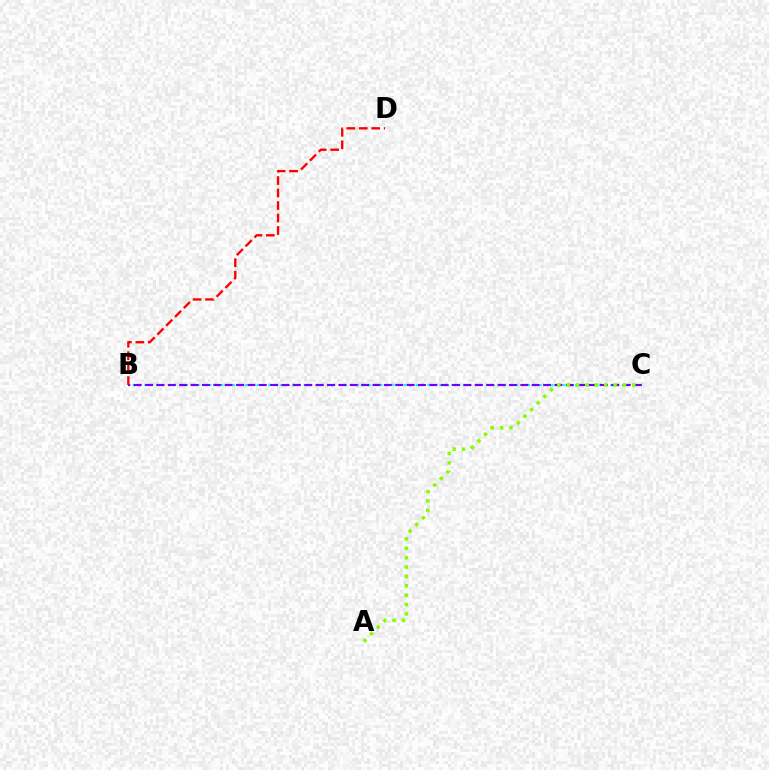{('B', 'C'): [{'color': '#00fff6', 'line_style': 'dotted', 'thickness': 1.6}, {'color': '#7200ff', 'line_style': 'dashed', 'thickness': 1.54}], ('B', 'D'): [{'color': '#ff0000', 'line_style': 'dashed', 'thickness': 1.7}], ('A', 'C'): [{'color': '#84ff00', 'line_style': 'dotted', 'thickness': 2.55}]}